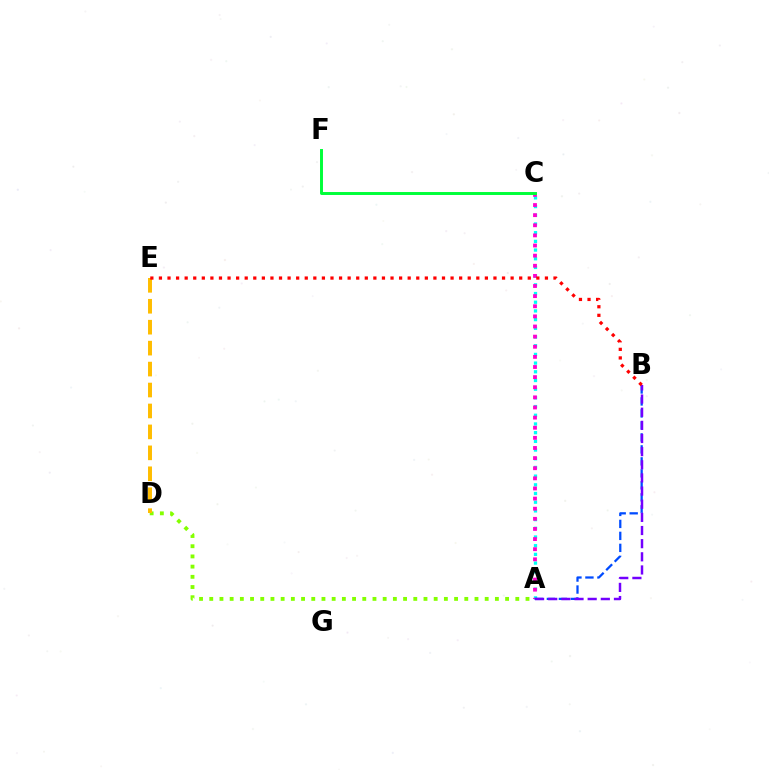{('A', 'C'): [{'color': '#00fff6', 'line_style': 'dotted', 'thickness': 2.36}, {'color': '#ff00cf', 'line_style': 'dotted', 'thickness': 2.75}], ('A', 'B'): [{'color': '#004bff', 'line_style': 'dashed', 'thickness': 1.63}, {'color': '#7200ff', 'line_style': 'dashed', 'thickness': 1.79}], ('C', 'F'): [{'color': '#00ff39', 'line_style': 'solid', 'thickness': 2.13}], ('A', 'D'): [{'color': '#84ff00', 'line_style': 'dotted', 'thickness': 2.77}], ('D', 'E'): [{'color': '#ffbd00', 'line_style': 'dashed', 'thickness': 2.84}], ('B', 'E'): [{'color': '#ff0000', 'line_style': 'dotted', 'thickness': 2.33}]}